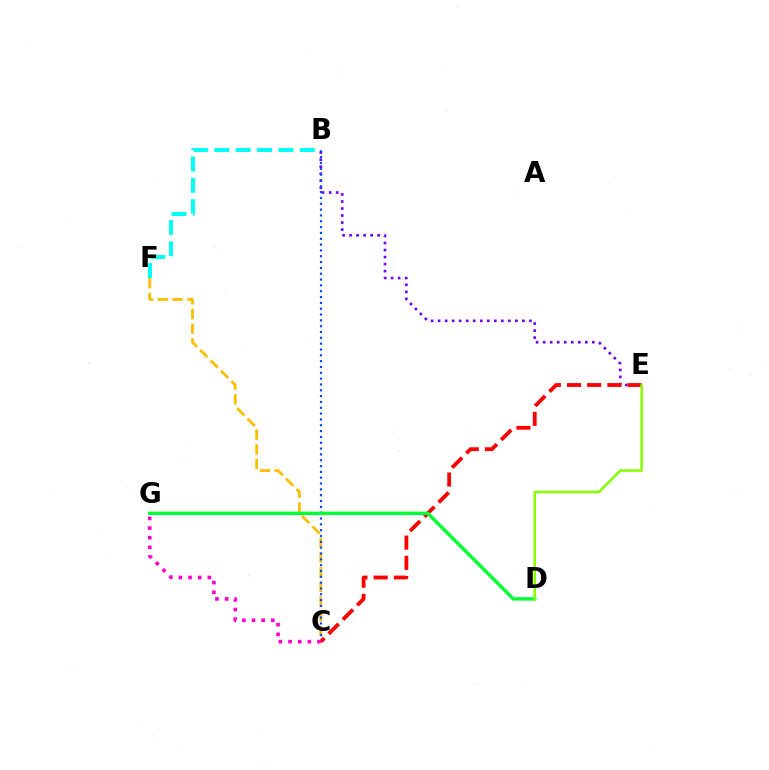{('C', 'F'): [{'color': '#ffbd00', 'line_style': 'dashed', 'thickness': 2.0}], ('B', 'E'): [{'color': '#7200ff', 'line_style': 'dotted', 'thickness': 1.91}], ('B', 'C'): [{'color': '#004bff', 'line_style': 'dotted', 'thickness': 1.58}], ('B', 'F'): [{'color': '#00fff6', 'line_style': 'dashed', 'thickness': 2.9}], ('C', 'E'): [{'color': '#ff0000', 'line_style': 'dashed', 'thickness': 2.74}], ('D', 'G'): [{'color': '#00ff39', 'line_style': 'solid', 'thickness': 2.47}], ('D', 'E'): [{'color': '#84ff00', 'line_style': 'solid', 'thickness': 1.81}], ('C', 'G'): [{'color': '#ff00cf', 'line_style': 'dotted', 'thickness': 2.62}]}